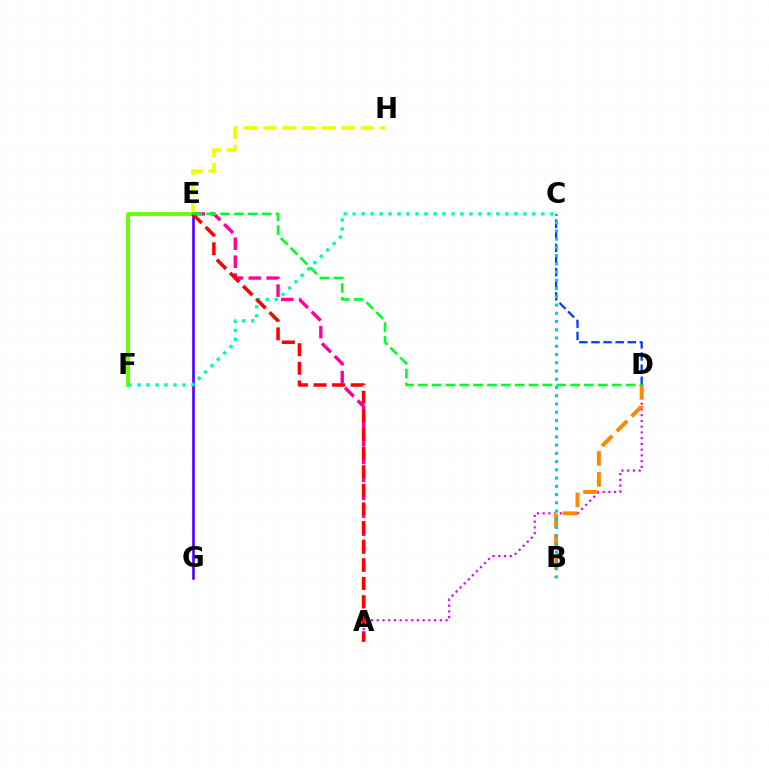{('A', 'E'): [{'color': '#ff00a0', 'line_style': 'dashed', 'thickness': 2.44}, {'color': '#ff0000', 'line_style': 'dashed', 'thickness': 2.53}], ('E', 'H'): [{'color': '#eeff00', 'line_style': 'dashed', 'thickness': 2.65}], ('C', 'D'): [{'color': '#003fff', 'line_style': 'dashed', 'thickness': 1.65}], ('A', 'D'): [{'color': '#d600ff', 'line_style': 'dotted', 'thickness': 1.56}], ('E', 'F'): [{'color': '#66ff00', 'line_style': 'solid', 'thickness': 2.77}], ('E', 'G'): [{'color': '#4f00ff', 'line_style': 'solid', 'thickness': 1.89}], ('B', 'D'): [{'color': '#ff8800', 'line_style': 'dashed', 'thickness': 2.85}], ('B', 'C'): [{'color': '#00c7ff', 'line_style': 'dotted', 'thickness': 2.24}], ('C', 'F'): [{'color': '#00ffaf', 'line_style': 'dotted', 'thickness': 2.44}], ('D', 'E'): [{'color': '#00ff27', 'line_style': 'dashed', 'thickness': 1.88}]}